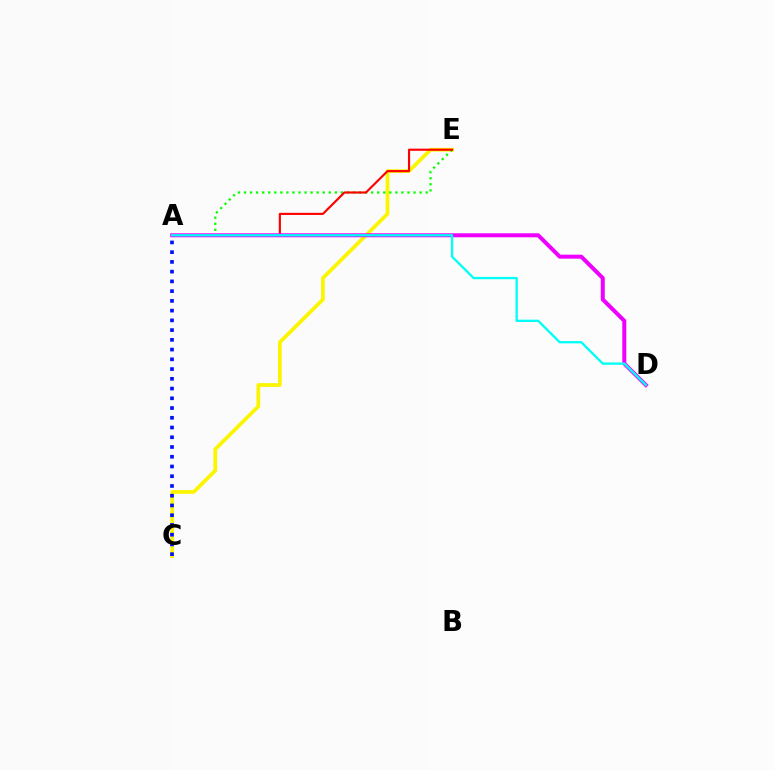{('C', 'E'): [{'color': '#fcf500', 'line_style': 'solid', 'thickness': 2.69}], ('A', 'E'): [{'color': '#08ff00', 'line_style': 'dotted', 'thickness': 1.65}, {'color': '#ff0000', 'line_style': 'solid', 'thickness': 1.54}], ('A', 'C'): [{'color': '#0010ff', 'line_style': 'dotted', 'thickness': 2.65}], ('A', 'D'): [{'color': '#ee00ff', 'line_style': 'solid', 'thickness': 2.88}, {'color': '#00fff6', 'line_style': 'solid', 'thickness': 1.67}]}